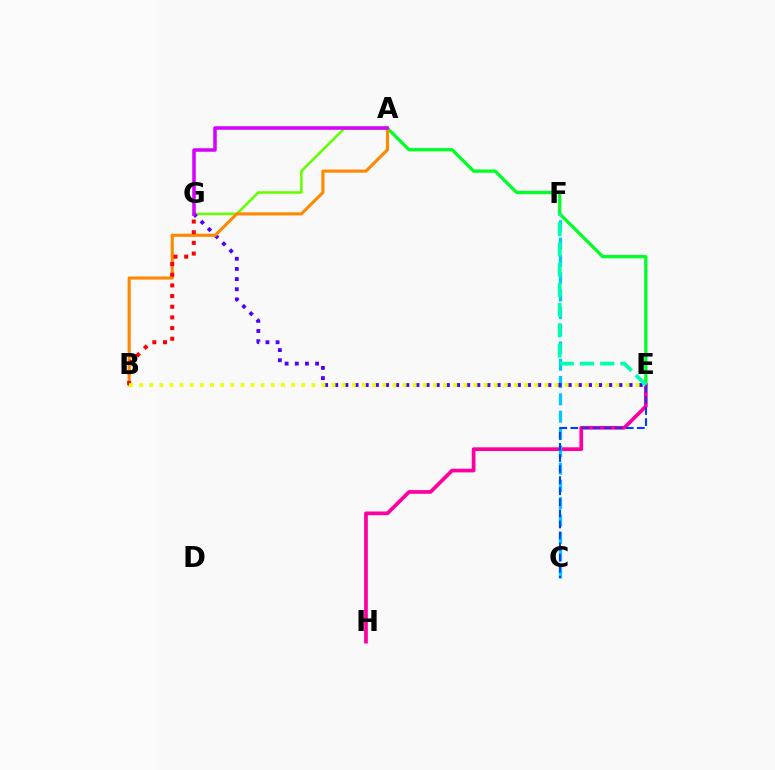{('A', 'G'): [{'color': '#66ff00', 'line_style': 'solid', 'thickness': 1.86}, {'color': '#d600ff', 'line_style': 'solid', 'thickness': 2.53}], ('A', 'E'): [{'color': '#00ff27', 'line_style': 'solid', 'thickness': 2.36}], ('E', 'H'): [{'color': '#ff00a0', 'line_style': 'solid', 'thickness': 2.68}], ('C', 'F'): [{'color': '#00c7ff', 'line_style': 'dashed', 'thickness': 2.35}], ('E', 'G'): [{'color': '#4f00ff', 'line_style': 'dotted', 'thickness': 2.76}], ('E', 'F'): [{'color': '#00ffaf', 'line_style': 'dashed', 'thickness': 2.74}], ('C', 'E'): [{'color': '#003fff', 'line_style': 'dashed', 'thickness': 1.51}], ('A', 'B'): [{'color': '#ff8800', 'line_style': 'solid', 'thickness': 2.24}], ('B', 'G'): [{'color': '#ff0000', 'line_style': 'dotted', 'thickness': 2.9}], ('B', 'E'): [{'color': '#eeff00', 'line_style': 'dotted', 'thickness': 2.75}]}